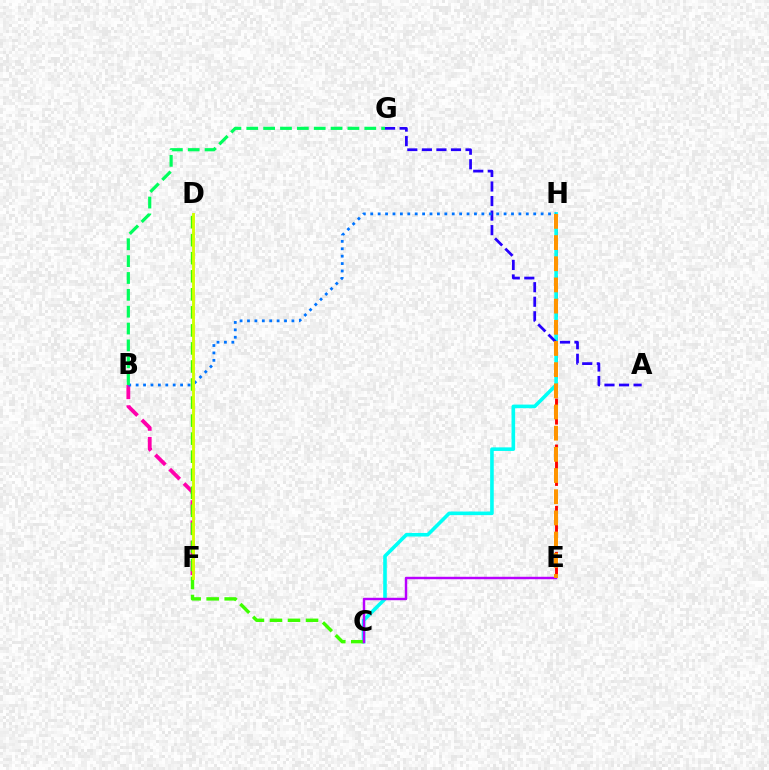{('B', 'F'): [{'color': '#ff00ac', 'line_style': 'dashed', 'thickness': 2.75}], ('E', 'H'): [{'color': '#ff0000', 'line_style': 'dashed', 'thickness': 2.08}, {'color': '#ff9400', 'line_style': 'dashed', 'thickness': 2.88}], ('C', 'H'): [{'color': '#00fff6', 'line_style': 'solid', 'thickness': 2.59}], ('C', 'D'): [{'color': '#3dff00', 'line_style': 'dashed', 'thickness': 2.45}], ('A', 'G'): [{'color': '#2500ff', 'line_style': 'dashed', 'thickness': 1.98}], ('C', 'E'): [{'color': '#b900ff', 'line_style': 'solid', 'thickness': 1.75}], ('B', 'H'): [{'color': '#0074ff', 'line_style': 'dotted', 'thickness': 2.01}], ('B', 'G'): [{'color': '#00ff5c', 'line_style': 'dashed', 'thickness': 2.29}], ('D', 'F'): [{'color': '#d1ff00', 'line_style': 'solid', 'thickness': 2.08}]}